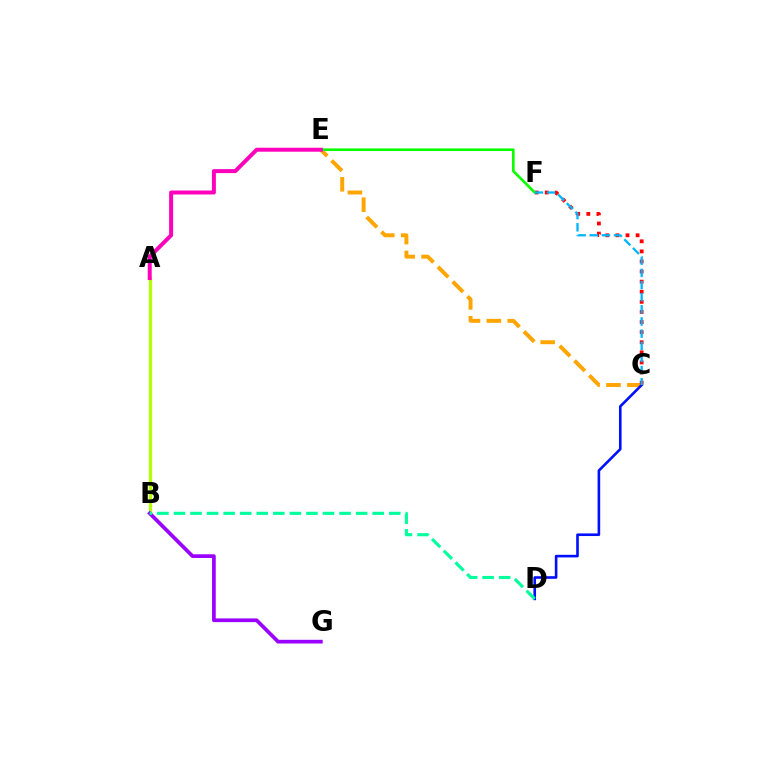{('C', 'E'): [{'color': '#ffa500', 'line_style': 'dashed', 'thickness': 2.84}], ('A', 'B'): [{'color': '#b3ff00', 'line_style': 'solid', 'thickness': 2.34}], ('C', 'D'): [{'color': '#0010ff', 'line_style': 'solid', 'thickness': 1.88}], ('C', 'F'): [{'color': '#ff0000', 'line_style': 'dotted', 'thickness': 2.74}, {'color': '#00b5ff', 'line_style': 'dashed', 'thickness': 1.65}], ('E', 'F'): [{'color': '#08ff00', 'line_style': 'solid', 'thickness': 1.9}], ('B', 'G'): [{'color': '#9b00ff', 'line_style': 'solid', 'thickness': 2.67}], ('A', 'E'): [{'color': '#ff00bd', 'line_style': 'solid', 'thickness': 2.86}], ('B', 'D'): [{'color': '#00ff9d', 'line_style': 'dashed', 'thickness': 2.25}]}